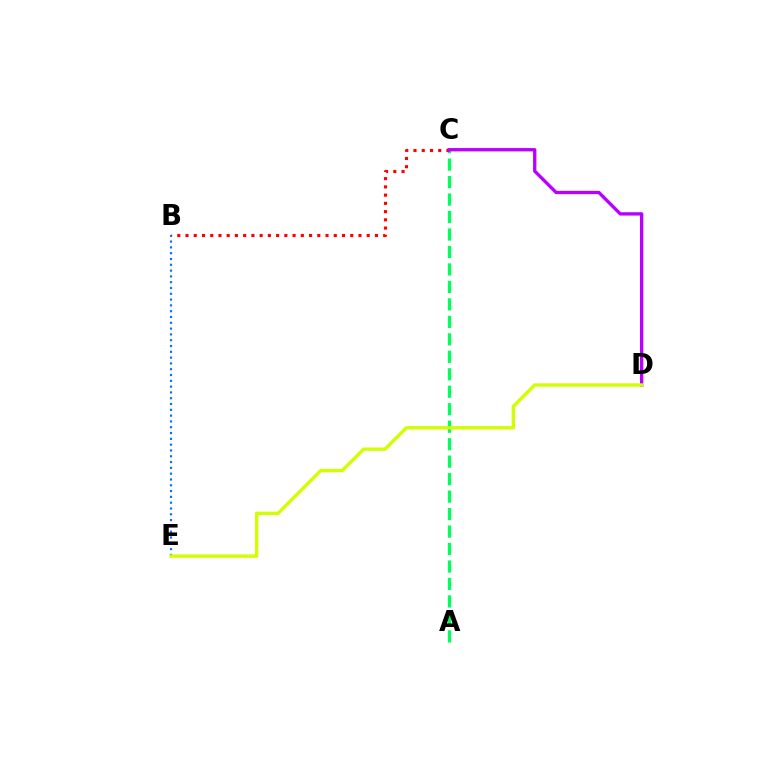{('A', 'C'): [{'color': '#00ff5c', 'line_style': 'dashed', 'thickness': 2.37}], ('B', 'C'): [{'color': '#ff0000', 'line_style': 'dotted', 'thickness': 2.24}], ('B', 'E'): [{'color': '#0074ff', 'line_style': 'dotted', 'thickness': 1.58}], ('C', 'D'): [{'color': '#b900ff', 'line_style': 'solid', 'thickness': 2.4}], ('D', 'E'): [{'color': '#d1ff00', 'line_style': 'solid', 'thickness': 2.44}]}